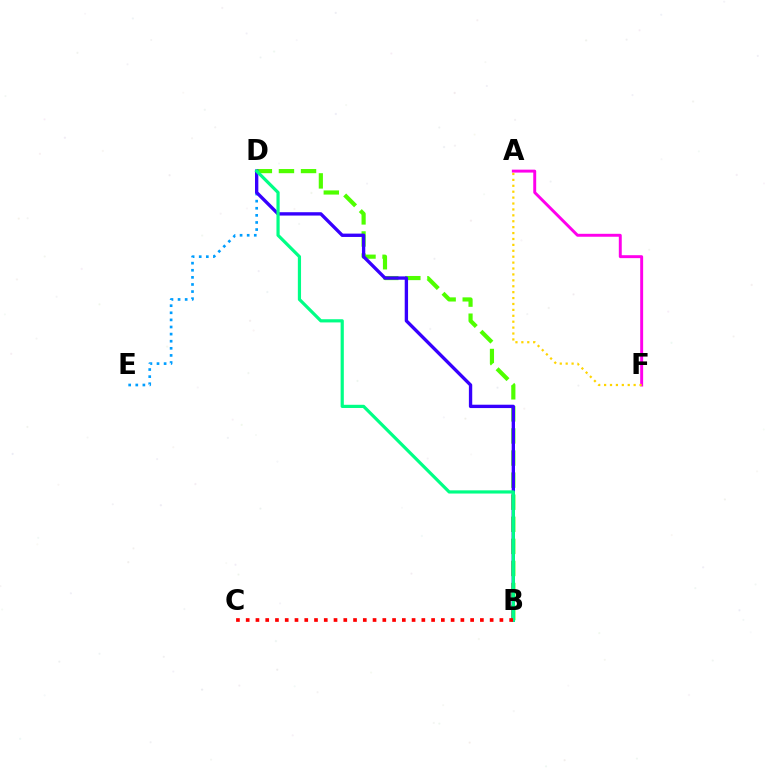{('B', 'D'): [{'color': '#4fff00', 'line_style': 'dashed', 'thickness': 3.0}, {'color': '#3700ff', 'line_style': 'solid', 'thickness': 2.41}, {'color': '#00ff86', 'line_style': 'solid', 'thickness': 2.3}], ('D', 'E'): [{'color': '#009eff', 'line_style': 'dotted', 'thickness': 1.93}], ('A', 'F'): [{'color': '#ff00ed', 'line_style': 'solid', 'thickness': 2.11}, {'color': '#ffd500', 'line_style': 'dotted', 'thickness': 1.61}], ('B', 'C'): [{'color': '#ff0000', 'line_style': 'dotted', 'thickness': 2.65}]}